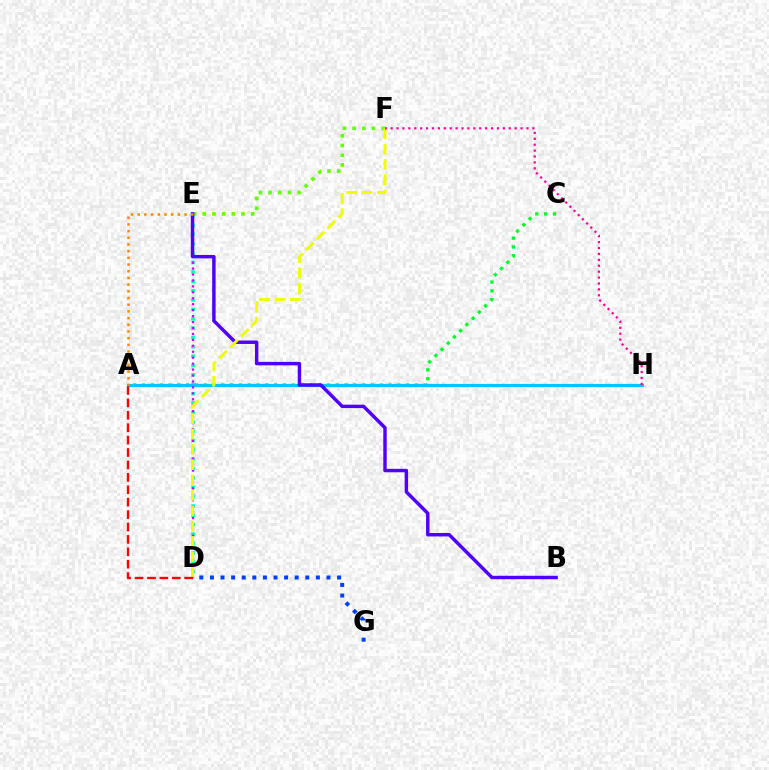{('D', 'G'): [{'color': '#003fff', 'line_style': 'dotted', 'thickness': 2.88}], ('D', 'E'): [{'color': '#00ffaf', 'line_style': 'dotted', 'thickness': 2.54}, {'color': '#d600ff', 'line_style': 'dotted', 'thickness': 1.61}], ('A', 'C'): [{'color': '#00ff27', 'line_style': 'dotted', 'thickness': 2.39}], ('E', 'F'): [{'color': '#66ff00', 'line_style': 'dotted', 'thickness': 2.63}], ('A', 'H'): [{'color': '#00c7ff', 'line_style': 'solid', 'thickness': 2.28}], ('B', 'E'): [{'color': '#4f00ff', 'line_style': 'solid', 'thickness': 2.48}], ('D', 'F'): [{'color': '#eeff00', 'line_style': 'dashed', 'thickness': 2.09}], ('A', 'E'): [{'color': '#ff8800', 'line_style': 'dotted', 'thickness': 1.82}], ('F', 'H'): [{'color': '#ff00a0', 'line_style': 'dotted', 'thickness': 1.6}], ('A', 'D'): [{'color': '#ff0000', 'line_style': 'dashed', 'thickness': 1.69}]}